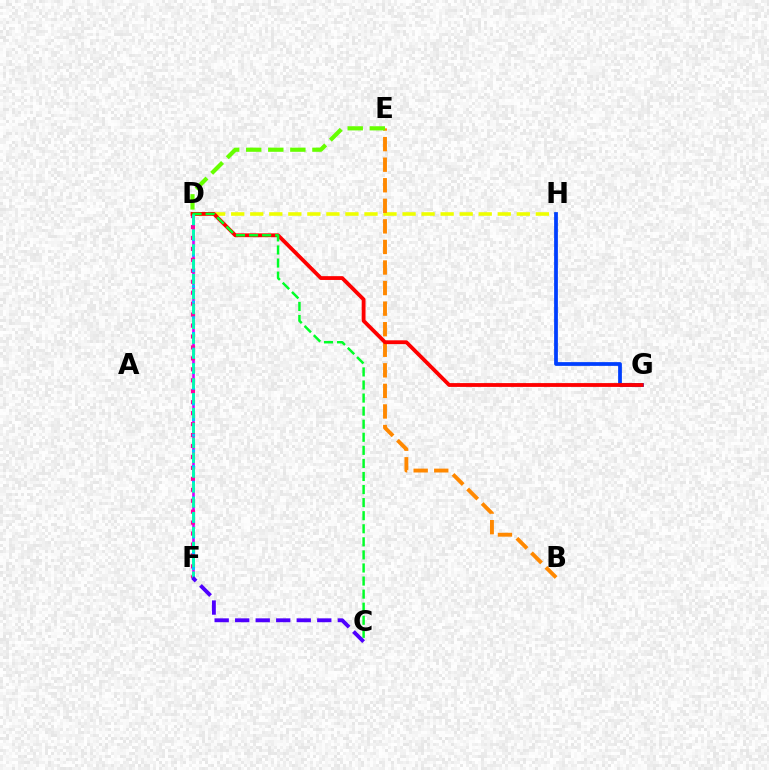{('D', 'H'): [{'color': '#eeff00', 'line_style': 'dashed', 'thickness': 2.59}], ('G', 'H'): [{'color': '#003fff', 'line_style': 'solid', 'thickness': 2.71}], ('D', 'F'): [{'color': '#d600ff', 'line_style': 'solid', 'thickness': 1.89}, {'color': '#ff00a0', 'line_style': 'dotted', 'thickness': 2.97}, {'color': '#00c7ff', 'line_style': 'dotted', 'thickness': 2.13}, {'color': '#00ffaf', 'line_style': 'dashed', 'thickness': 2.02}], ('B', 'E'): [{'color': '#ff8800', 'line_style': 'dashed', 'thickness': 2.79}], ('D', 'G'): [{'color': '#ff0000', 'line_style': 'solid', 'thickness': 2.74}], ('C', 'D'): [{'color': '#00ff27', 'line_style': 'dashed', 'thickness': 1.78}], ('C', 'F'): [{'color': '#4f00ff', 'line_style': 'dashed', 'thickness': 2.79}], ('D', 'E'): [{'color': '#66ff00', 'line_style': 'dashed', 'thickness': 3.0}]}